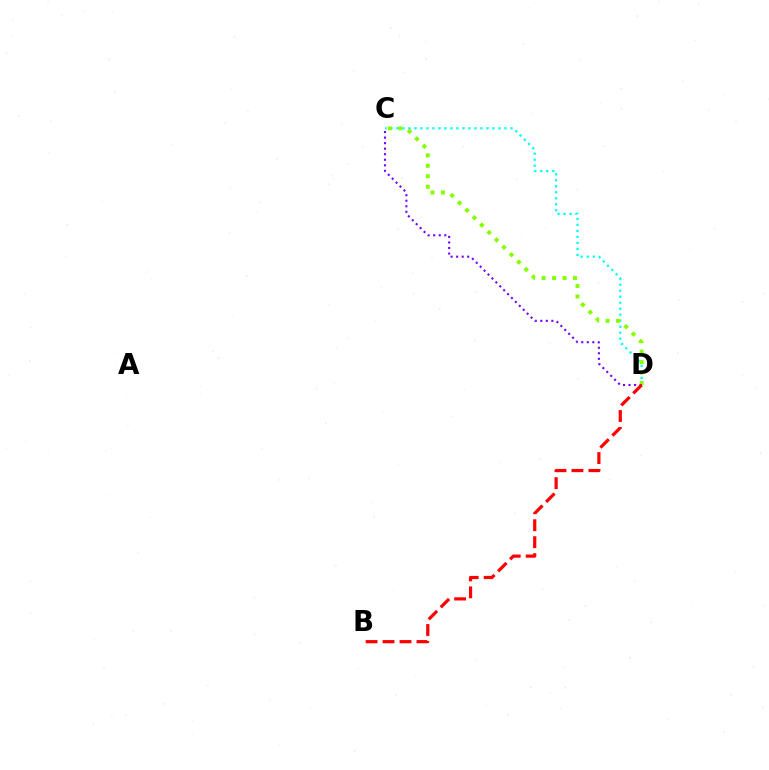{('C', 'D'): [{'color': '#00fff6', 'line_style': 'dotted', 'thickness': 1.63}, {'color': '#84ff00', 'line_style': 'dotted', 'thickness': 2.84}, {'color': '#7200ff', 'line_style': 'dotted', 'thickness': 1.5}], ('B', 'D'): [{'color': '#ff0000', 'line_style': 'dashed', 'thickness': 2.31}]}